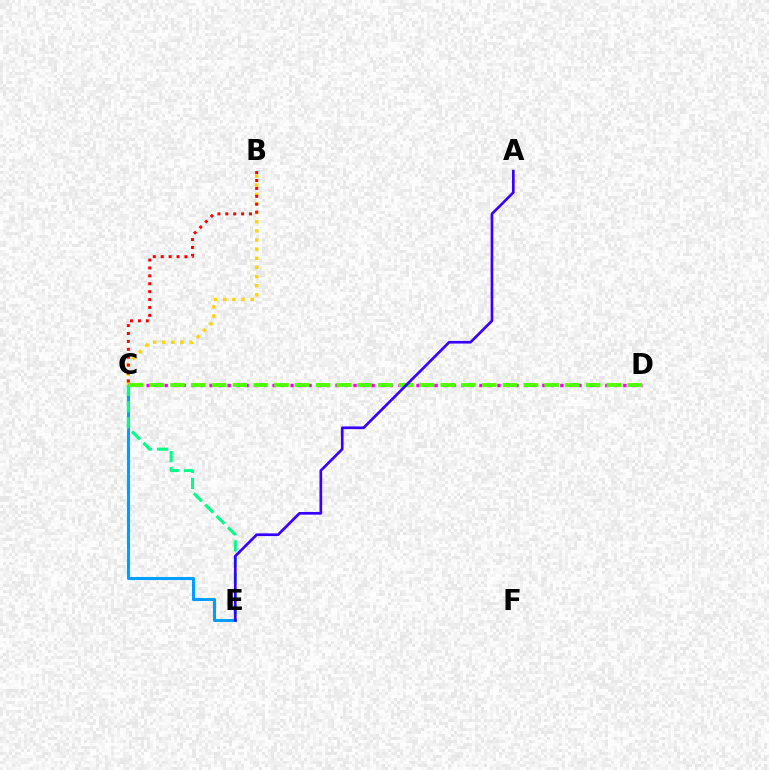{('C', 'E'): [{'color': '#009eff', 'line_style': 'solid', 'thickness': 2.21}, {'color': '#00ff86', 'line_style': 'dashed', 'thickness': 2.18}], ('B', 'C'): [{'color': '#ffd500', 'line_style': 'dotted', 'thickness': 2.48}, {'color': '#ff0000', 'line_style': 'dotted', 'thickness': 2.15}], ('C', 'D'): [{'color': '#ff00ed', 'line_style': 'dotted', 'thickness': 2.44}, {'color': '#4fff00', 'line_style': 'dashed', 'thickness': 2.82}], ('A', 'E'): [{'color': '#3700ff', 'line_style': 'solid', 'thickness': 1.92}]}